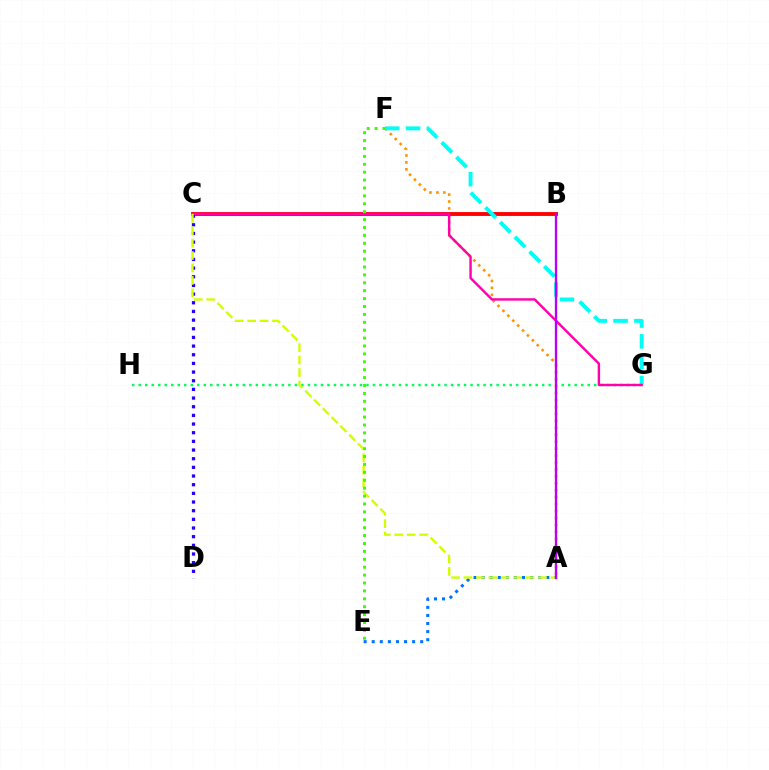{('A', 'F'): [{'color': '#ff9400', 'line_style': 'dotted', 'thickness': 1.88}], ('B', 'C'): [{'color': '#ff0000', 'line_style': 'solid', 'thickness': 2.78}], ('G', 'H'): [{'color': '#00ff5c', 'line_style': 'dotted', 'thickness': 1.77}], ('C', 'D'): [{'color': '#2500ff', 'line_style': 'dotted', 'thickness': 2.35}], ('F', 'G'): [{'color': '#00fff6', 'line_style': 'dashed', 'thickness': 2.83}], ('A', 'E'): [{'color': '#0074ff', 'line_style': 'dotted', 'thickness': 2.19}], ('C', 'G'): [{'color': '#ff00ac', 'line_style': 'solid', 'thickness': 1.74}], ('A', 'C'): [{'color': '#d1ff00', 'line_style': 'dashed', 'thickness': 1.69}], ('E', 'F'): [{'color': '#3dff00', 'line_style': 'dotted', 'thickness': 2.15}], ('A', 'B'): [{'color': '#b900ff', 'line_style': 'solid', 'thickness': 1.68}]}